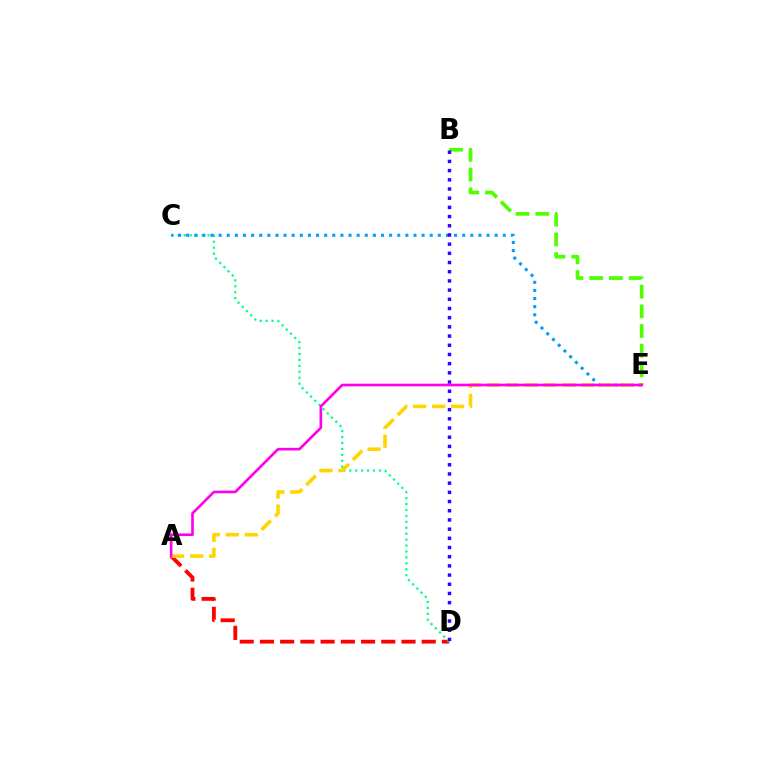{('A', 'D'): [{'color': '#ff0000', 'line_style': 'dashed', 'thickness': 2.75}], ('B', 'E'): [{'color': '#4fff00', 'line_style': 'dashed', 'thickness': 2.67}], ('C', 'D'): [{'color': '#00ff86', 'line_style': 'dotted', 'thickness': 1.61}], ('C', 'E'): [{'color': '#009eff', 'line_style': 'dotted', 'thickness': 2.21}], ('B', 'D'): [{'color': '#3700ff', 'line_style': 'dotted', 'thickness': 2.5}], ('A', 'E'): [{'color': '#ffd500', 'line_style': 'dashed', 'thickness': 2.58}, {'color': '#ff00ed', 'line_style': 'solid', 'thickness': 1.9}]}